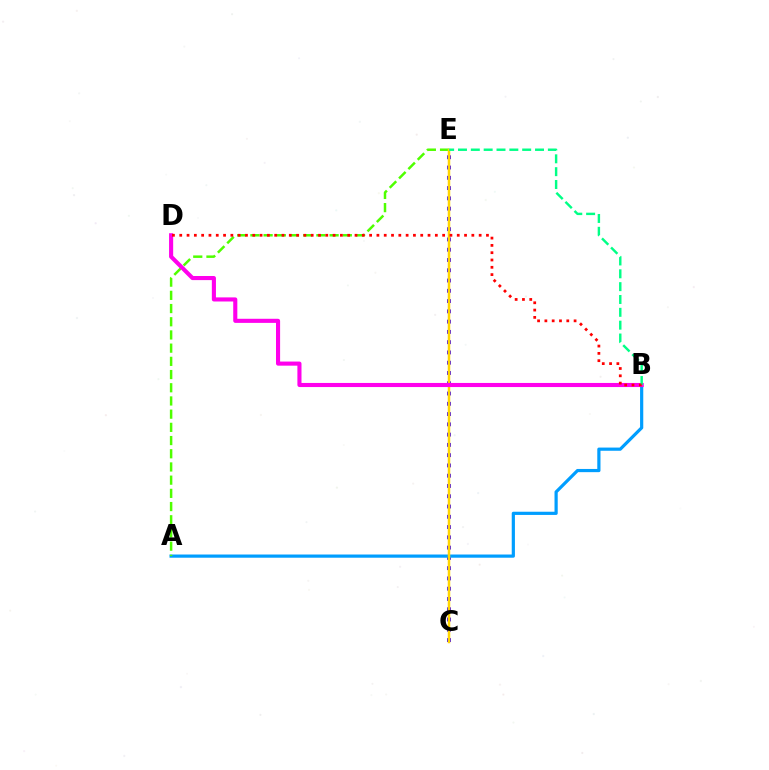{('C', 'E'): [{'color': '#3700ff', 'line_style': 'dotted', 'thickness': 2.79}, {'color': '#ffd500', 'line_style': 'solid', 'thickness': 1.79}], ('A', 'B'): [{'color': '#009eff', 'line_style': 'solid', 'thickness': 2.3}], ('A', 'E'): [{'color': '#4fff00', 'line_style': 'dashed', 'thickness': 1.79}], ('B', 'D'): [{'color': '#ff00ed', 'line_style': 'solid', 'thickness': 2.95}, {'color': '#ff0000', 'line_style': 'dotted', 'thickness': 1.98}], ('B', 'E'): [{'color': '#00ff86', 'line_style': 'dashed', 'thickness': 1.74}]}